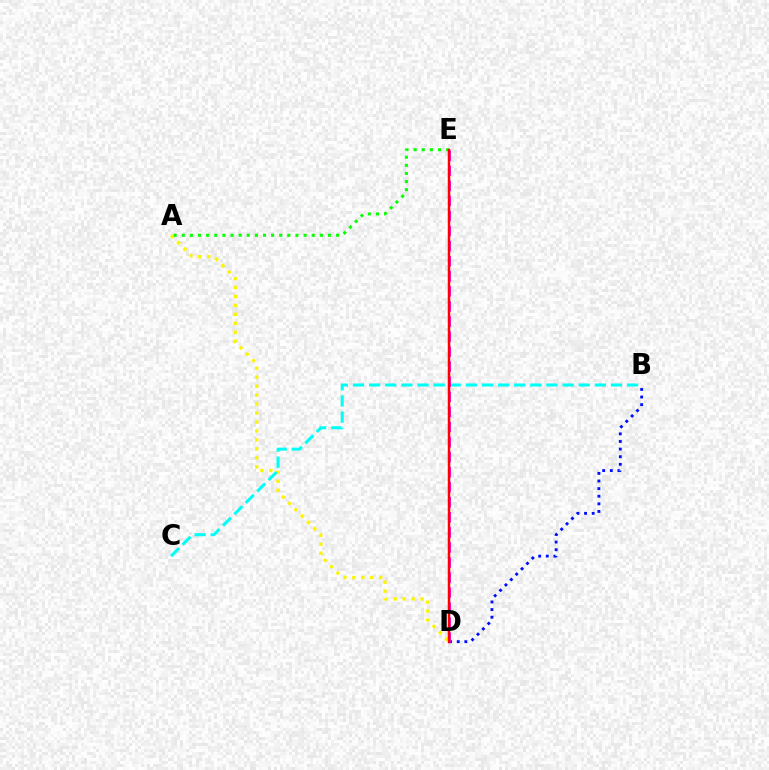{('A', 'D'): [{'color': '#fcf500', 'line_style': 'dotted', 'thickness': 2.43}], ('A', 'E'): [{'color': '#08ff00', 'line_style': 'dotted', 'thickness': 2.21}], ('B', 'D'): [{'color': '#0010ff', 'line_style': 'dotted', 'thickness': 2.07}], ('B', 'C'): [{'color': '#00fff6', 'line_style': 'dashed', 'thickness': 2.19}], ('D', 'E'): [{'color': '#ee00ff', 'line_style': 'dashed', 'thickness': 2.05}, {'color': '#ff0000', 'line_style': 'solid', 'thickness': 1.78}]}